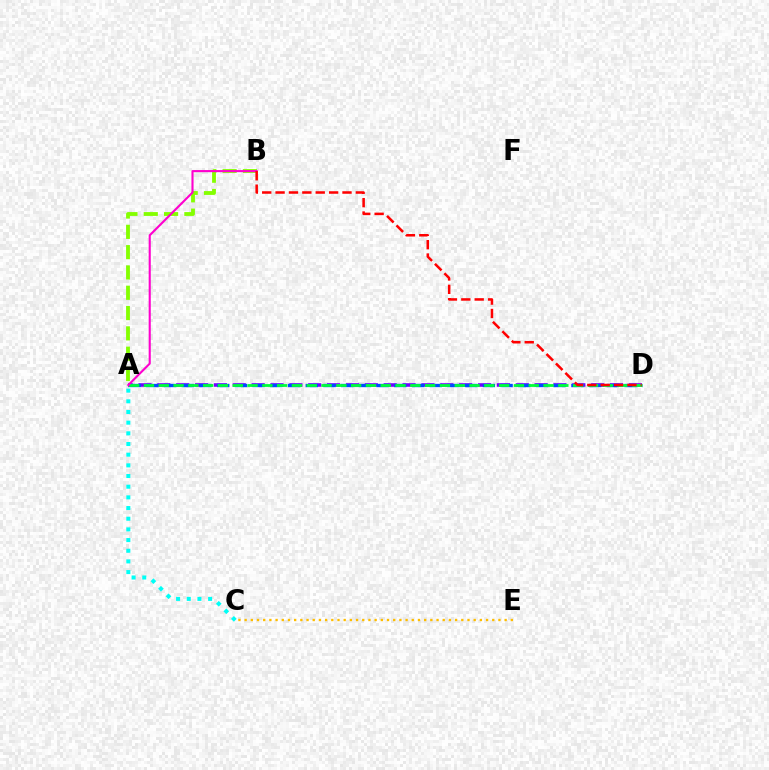{('A', 'C'): [{'color': '#00fff6', 'line_style': 'dotted', 'thickness': 2.9}], ('A', 'D'): [{'color': '#7200ff', 'line_style': 'dashed', 'thickness': 2.56}, {'color': '#004bff', 'line_style': 'dashed', 'thickness': 2.41}, {'color': '#00ff39', 'line_style': 'dashed', 'thickness': 2.01}], ('A', 'B'): [{'color': '#84ff00', 'line_style': 'dashed', 'thickness': 2.76}, {'color': '#ff00cf', 'line_style': 'solid', 'thickness': 1.52}], ('B', 'D'): [{'color': '#ff0000', 'line_style': 'dashed', 'thickness': 1.82}], ('C', 'E'): [{'color': '#ffbd00', 'line_style': 'dotted', 'thickness': 1.68}]}